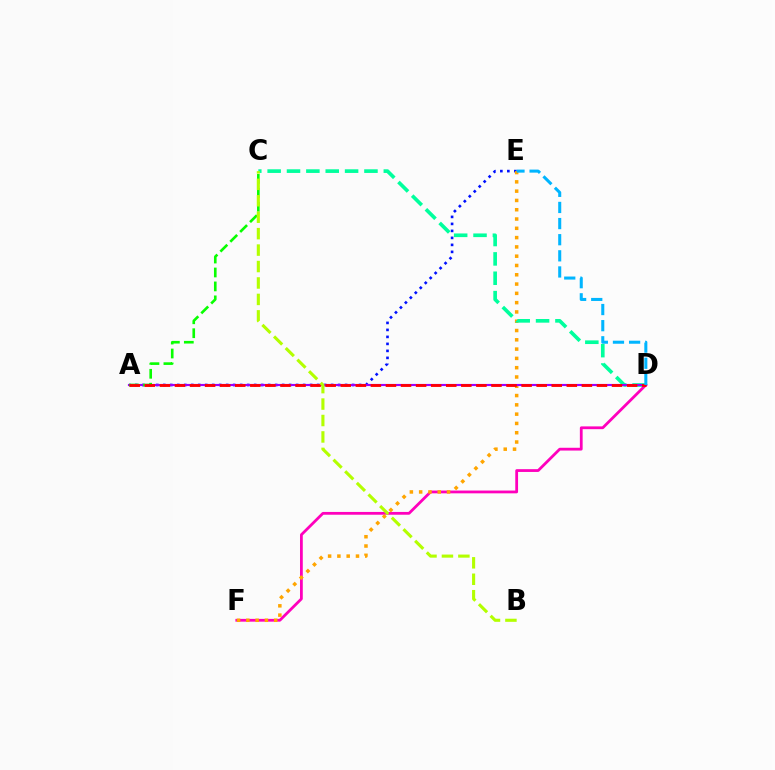{('A', 'E'): [{'color': '#0010ff', 'line_style': 'dotted', 'thickness': 1.9}], ('D', 'F'): [{'color': '#ff00bd', 'line_style': 'solid', 'thickness': 2.0}], ('E', 'F'): [{'color': '#ffa500', 'line_style': 'dotted', 'thickness': 2.52}], ('C', 'D'): [{'color': '#00ff9d', 'line_style': 'dashed', 'thickness': 2.63}], ('A', 'D'): [{'color': '#9b00ff', 'line_style': 'solid', 'thickness': 1.55}, {'color': '#ff0000', 'line_style': 'dashed', 'thickness': 2.05}], ('A', 'C'): [{'color': '#08ff00', 'line_style': 'dashed', 'thickness': 1.89}], ('B', 'C'): [{'color': '#b3ff00', 'line_style': 'dashed', 'thickness': 2.23}], ('D', 'E'): [{'color': '#00b5ff', 'line_style': 'dashed', 'thickness': 2.19}]}